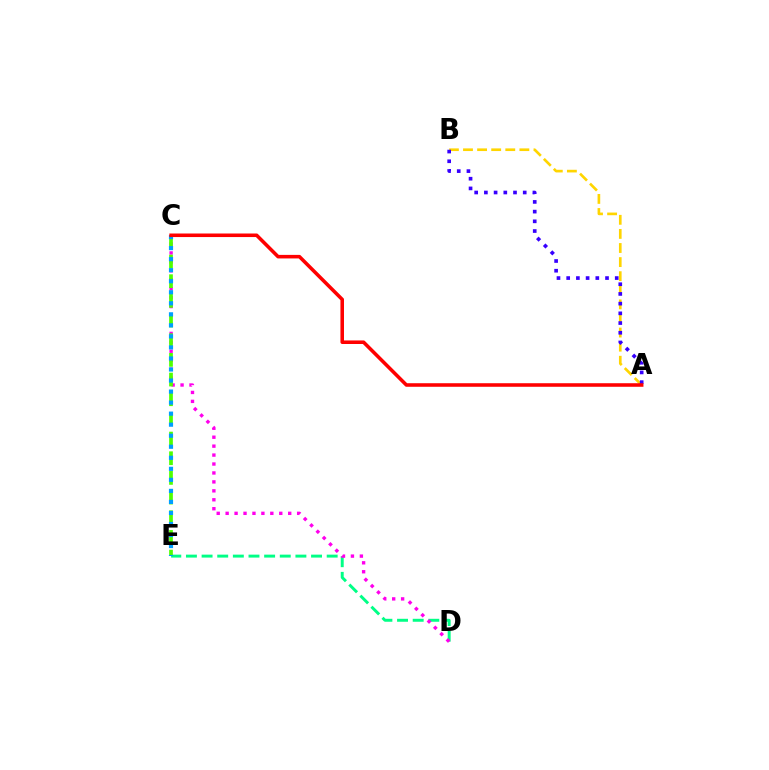{('A', 'B'): [{'color': '#ffd500', 'line_style': 'dashed', 'thickness': 1.91}, {'color': '#3700ff', 'line_style': 'dotted', 'thickness': 2.64}], ('D', 'E'): [{'color': '#00ff86', 'line_style': 'dashed', 'thickness': 2.12}], ('C', 'D'): [{'color': '#ff00ed', 'line_style': 'dotted', 'thickness': 2.43}], ('C', 'E'): [{'color': '#4fff00', 'line_style': 'dashed', 'thickness': 2.67}, {'color': '#009eff', 'line_style': 'dotted', 'thickness': 3.0}], ('A', 'C'): [{'color': '#ff0000', 'line_style': 'solid', 'thickness': 2.56}]}